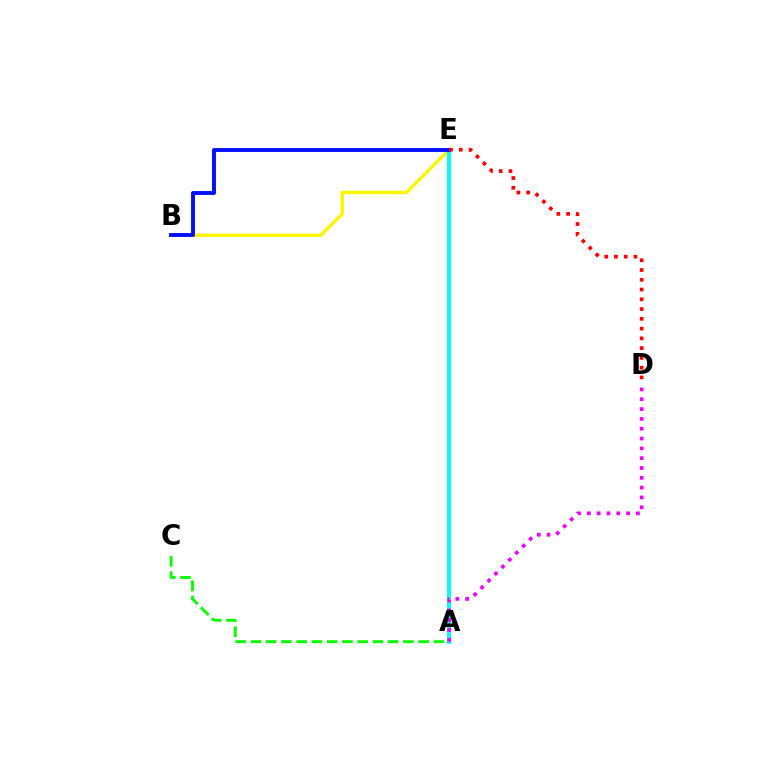{('A', 'C'): [{'color': '#08ff00', 'line_style': 'dashed', 'thickness': 2.07}], ('B', 'E'): [{'color': '#fcf500', 'line_style': 'solid', 'thickness': 2.44}, {'color': '#0010ff', 'line_style': 'solid', 'thickness': 2.79}], ('A', 'E'): [{'color': '#00fff6', 'line_style': 'solid', 'thickness': 2.84}], ('A', 'D'): [{'color': '#ee00ff', 'line_style': 'dotted', 'thickness': 2.67}], ('D', 'E'): [{'color': '#ff0000', 'line_style': 'dotted', 'thickness': 2.65}]}